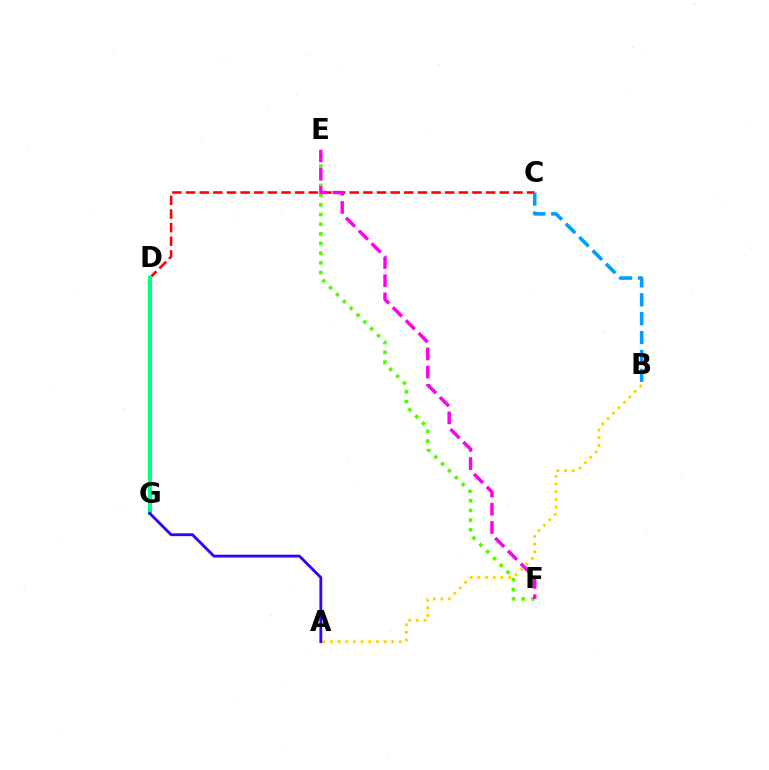{('C', 'D'): [{'color': '#ff0000', 'line_style': 'dashed', 'thickness': 1.85}], ('D', 'G'): [{'color': '#00ff86', 'line_style': 'solid', 'thickness': 2.93}], ('E', 'F'): [{'color': '#4fff00', 'line_style': 'dotted', 'thickness': 2.63}, {'color': '#ff00ed', 'line_style': 'dashed', 'thickness': 2.47}], ('A', 'B'): [{'color': '#ffd500', 'line_style': 'dotted', 'thickness': 2.08}], ('A', 'G'): [{'color': '#3700ff', 'line_style': 'solid', 'thickness': 2.05}], ('B', 'C'): [{'color': '#009eff', 'line_style': 'dashed', 'thickness': 2.57}]}